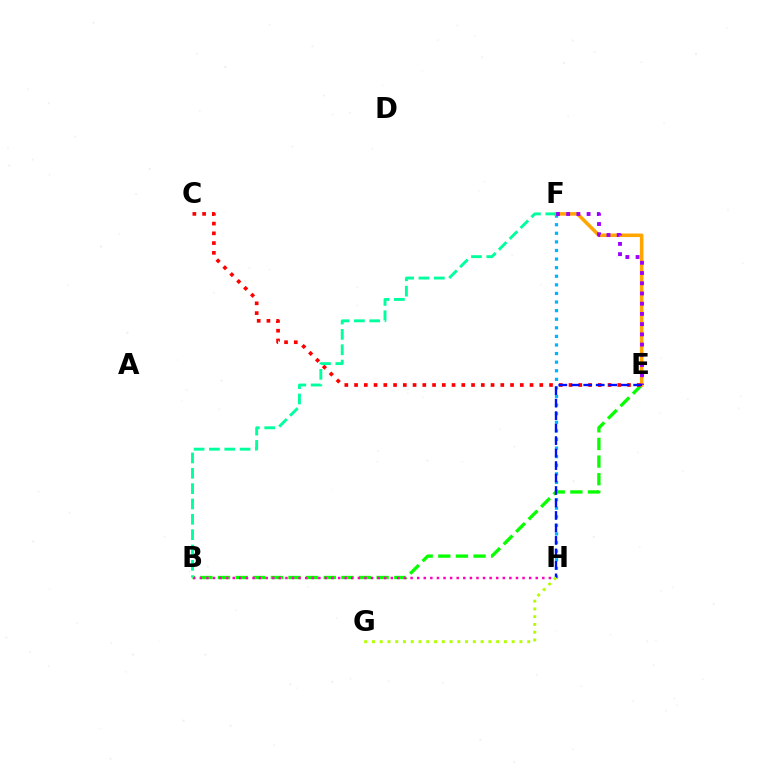{('F', 'H'): [{'color': '#00b5ff', 'line_style': 'dotted', 'thickness': 2.33}], ('B', 'E'): [{'color': '#08ff00', 'line_style': 'dashed', 'thickness': 2.39}], ('B', 'H'): [{'color': '#ff00bd', 'line_style': 'dotted', 'thickness': 1.79}], ('E', 'F'): [{'color': '#ffa500', 'line_style': 'solid', 'thickness': 2.54}, {'color': '#9b00ff', 'line_style': 'dotted', 'thickness': 2.78}], ('C', 'E'): [{'color': '#ff0000', 'line_style': 'dotted', 'thickness': 2.65}], ('E', 'H'): [{'color': '#0010ff', 'line_style': 'dashed', 'thickness': 1.69}], ('G', 'H'): [{'color': '#b3ff00', 'line_style': 'dotted', 'thickness': 2.11}], ('B', 'F'): [{'color': '#00ff9d', 'line_style': 'dashed', 'thickness': 2.08}]}